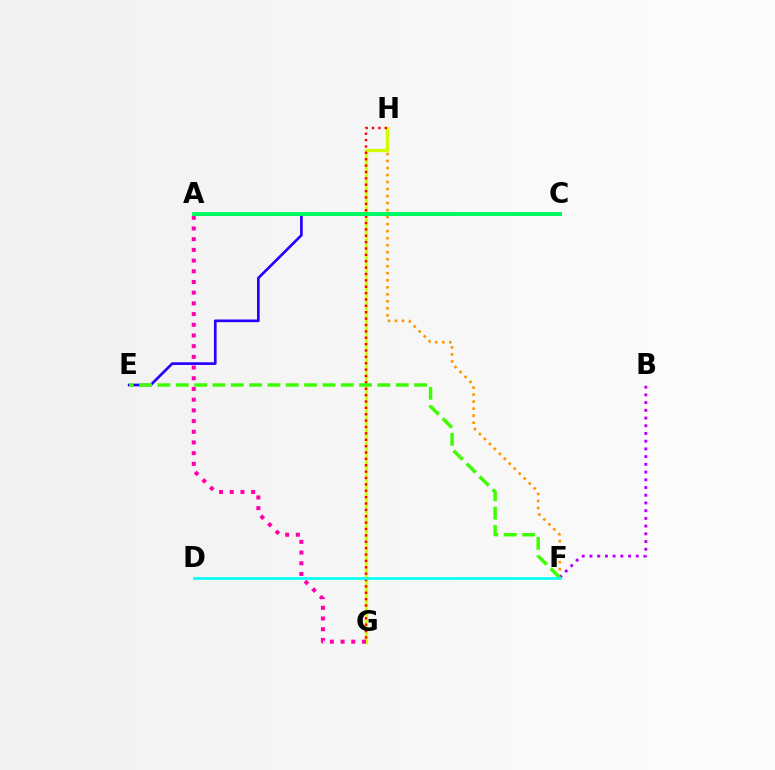{('F', 'H'): [{'color': '#ff9400', 'line_style': 'dotted', 'thickness': 1.91}], ('B', 'F'): [{'color': '#b900ff', 'line_style': 'dotted', 'thickness': 2.1}], ('G', 'H'): [{'color': '#d1ff00', 'line_style': 'solid', 'thickness': 2.39}, {'color': '#ff0000', 'line_style': 'dotted', 'thickness': 1.73}], ('C', 'E'): [{'color': '#2500ff', 'line_style': 'solid', 'thickness': 1.92}], ('E', 'F'): [{'color': '#3dff00', 'line_style': 'dashed', 'thickness': 2.49}], ('A', 'G'): [{'color': '#ff00ac', 'line_style': 'dotted', 'thickness': 2.91}], ('A', 'C'): [{'color': '#0074ff', 'line_style': 'solid', 'thickness': 2.06}, {'color': '#00ff5c', 'line_style': 'solid', 'thickness': 2.73}], ('D', 'F'): [{'color': '#00fff6', 'line_style': 'solid', 'thickness': 1.9}]}